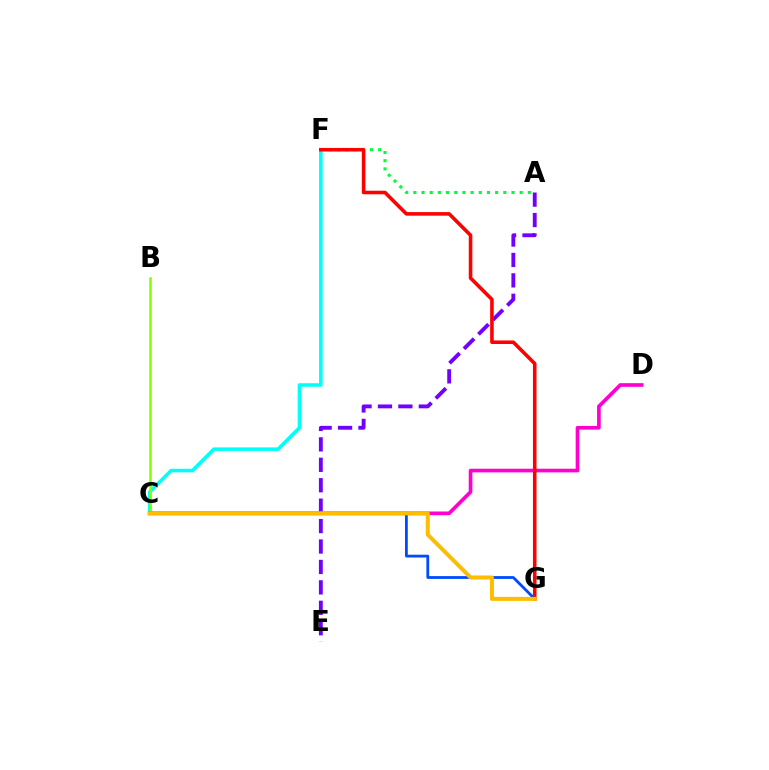{('C', 'F'): [{'color': '#00fff6', 'line_style': 'solid', 'thickness': 2.55}], ('B', 'C'): [{'color': '#84ff00', 'line_style': 'solid', 'thickness': 1.83}], ('A', 'E'): [{'color': '#7200ff', 'line_style': 'dashed', 'thickness': 2.77}], ('A', 'F'): [{'color': '#00ff39', 'line_style': 'dotted', 'thickness': 2.22}], ('C', 'G'): [{'color': '#004bff', 'line_style': 'solid', 'thickness': 2.01}, {'color': '#ffbd00', 'line_style': 'solid', 'thickness': 2.88}], ('C', 'D'): [{'color': '#ff00cf', 'line_style': 'solid', 'thickness': 2.64}], ('F', 'G'): [{'color': '#ff0000', 'line_style': 'solid', 'thickness': 2.57}]}